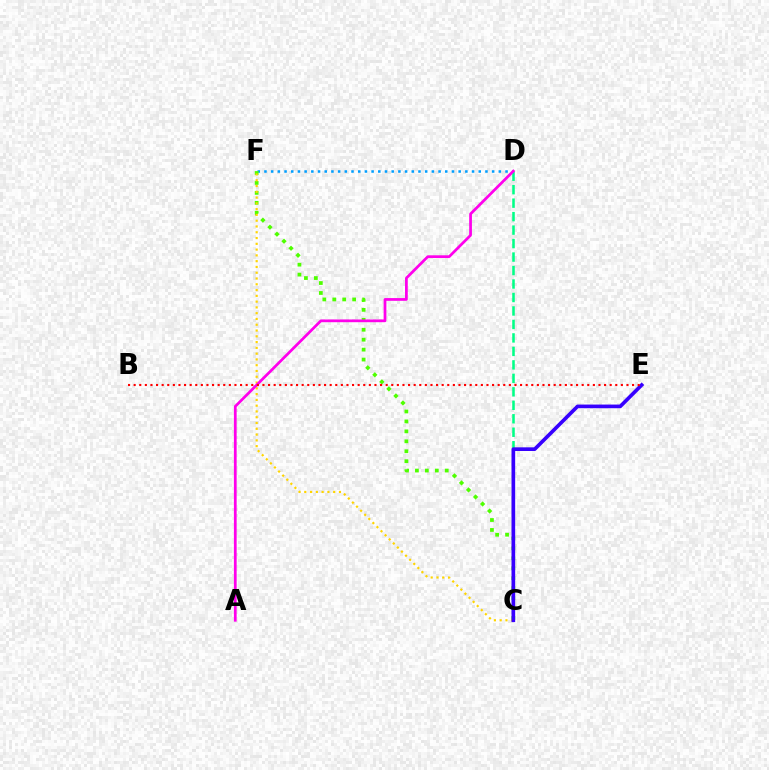{('C', 'D'): [{'color': '#00ff86', 'line_style': 'dashed', 'thickness': 1.83}], ('D', 'F'): [{'color': '#009eff', 'line_style': 'dotted', 'thickness': 1.82}], ('C', 'F'): [{'color': '#4fff00', 'line_style': 'dotted', 'thickness': 2.7}, {'color': '#ffd500', 'line_style': 'dotted', 'thickness': 1.57}], ('A', 'D'): [{'color': '#ff00ed', 'line_style': 'solid', 'thickness': 1.97}], ('C', 'E'): [{'color': '#3700ff', 'line_style': 'solid', 'thickness': 2.63}], ('B', 'E'): [{'color': '#ff0000', 'line_style': 'dotted', 'thickness': 1.52}]}